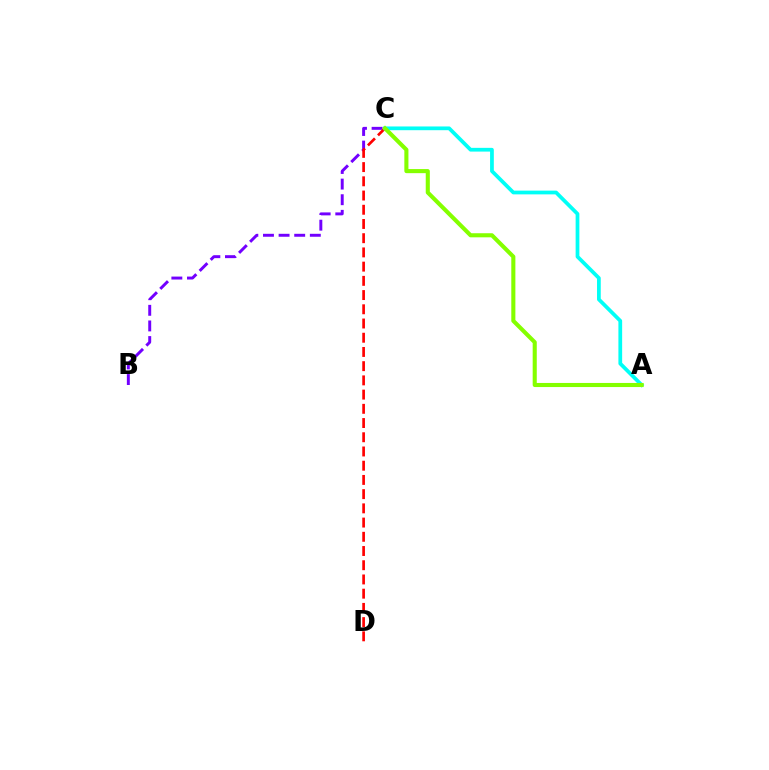{('B', 'C'): [{'color': '#7200ff', 'line_style': 'dashed', 'thickness': 2.12}], ('C', 'D'): [{'color': '#ff0000', 'line_style': 'dashed', 'thickness': 1.93}], ('A', 'C'): [{'color': '#00fff6', 'line_style': 'solid', 'thickness': 2.69}, {'color': '#84ff00', 'line_style': 'solid', 'thickness': 2.94}]}